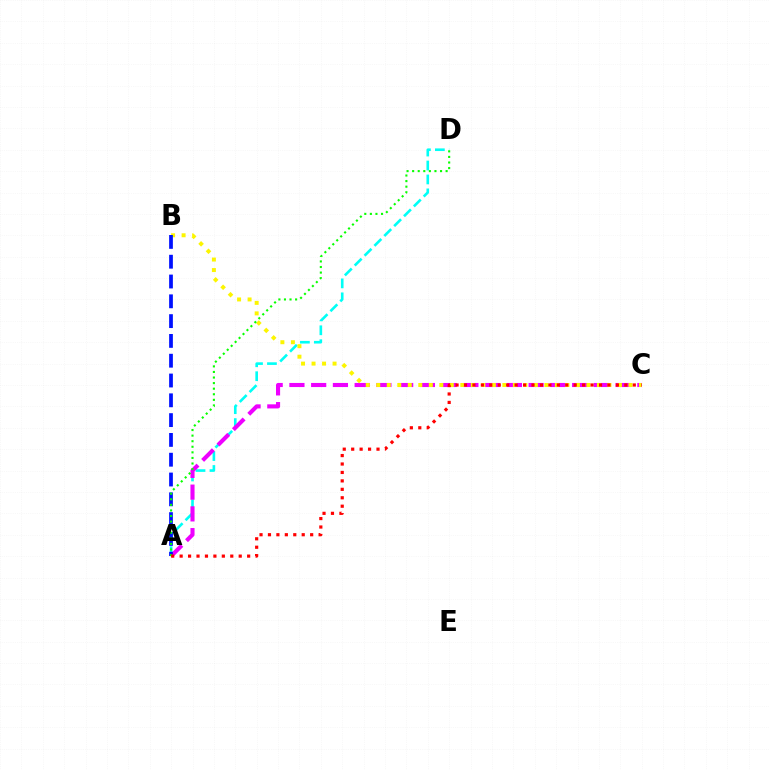{('A', 'D'): [{'color': '#00fff6', 'line_style': 'dashed', 'thickness': 1.89}, {'color': '#08ff00', 'line_style': 'dotted', 'thickness': 1.52}], ('A', 'C'): [{'color': '#ee00ff', 'line_style': 'dashed', 'thickness': 2.95}, {'color': '#ff0000', 'line_style': 'dotted', 'thickness': 2.29}], ('B', 'C'): [{'color': '#fcf500', 'line_style': 'dotted', 'thickness': 2.86}], ('A', 'B'): [{'color': '#0010ff', 'line_style': 'dashed', 'thickness': 2.69}]}